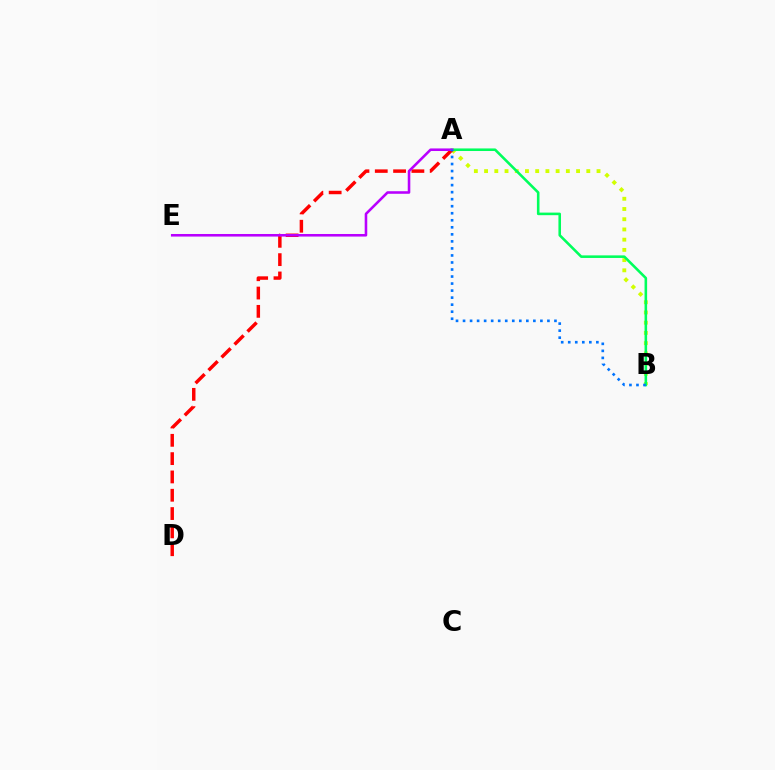{('A', 'B'): [{'color': '#d1ff00', 'line_style': 'dotted', 'thickness': 2.78}, {'color': '#00ff5c', 'line_style': 'solid', 'thickness': 1.86}, {'color': '#0074ff', 'line_style': 'dotted', 'thickness': 1.91}], ('A', 'D'): [{'color': '#ff0000', 'line_style': 'dashed', 'thickness': 2.49}], ('A', 'E'): [{'color': '#b900ff', 'line_style': 'solid', 'thickness': 1.85}]}